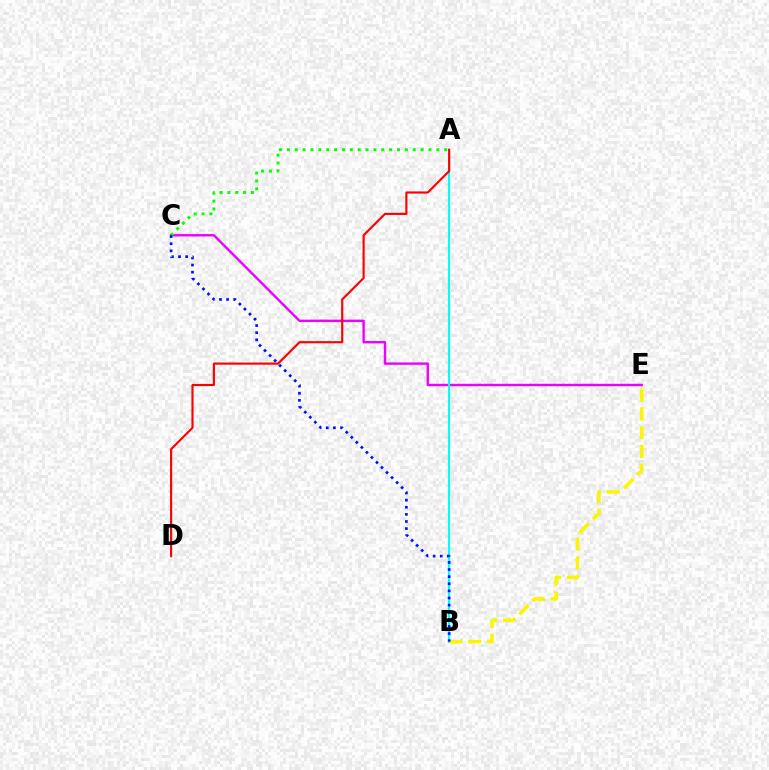{('C', 'E'): [{'color': '#ee00ff', 'line_style': 'solid', 'thickness': 1.72}], ('A', 'B'): [{'color': '#00fff6', 'line_style': 'solid', 'thickness': 1.55}], ('A', 'D'): [{'color': '#ff0000', 'line_style': 'solid', 'thickness': 1.55}], ('A', 'C'): [{'color': '#08ff00', 'line_style': 'dotted', 'thickness': 2.14}], ('B', 'E'): [{'color': '#fcf500', 'line_style': 'dashed', 'thickness': 2.56}], ('B', 'C'): [{'color': '#0010ff', 'line_style': 'dotted', 'thickness': 1.93}]}